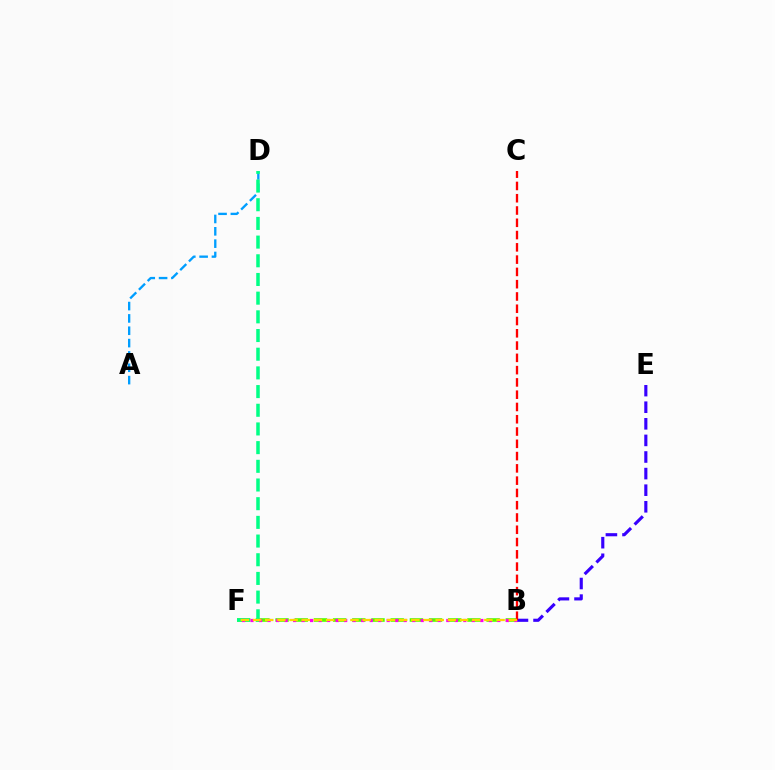{('A', 'D'): [{'color': '#009eff', 'line_style': 'dashed', 'thickness': 1.68}], ('B', 'F'): [{'color': '#4fff00', 'line_style': 'dashed', 'thickness': 2.61}, {'color': '#ff00ed', 'line_style': 'dotted', 'thickness': 2.31}, {'color': '#ffd500', 'line_style': 'dashed', 'thickness': 1.65}], ('D', 'F'): [{'color': '#00ff86', 'line_style': 'dashed', 'thickness': 2.54}], ('B', 'E'): [{'color': '#3700ff', 'line_style': 'dashed', 'thickness': 2.25}], ('B', 'C'): [{'color': '#ff0000', 'line_style': 'dashed', 'thickness': 1.67}]}